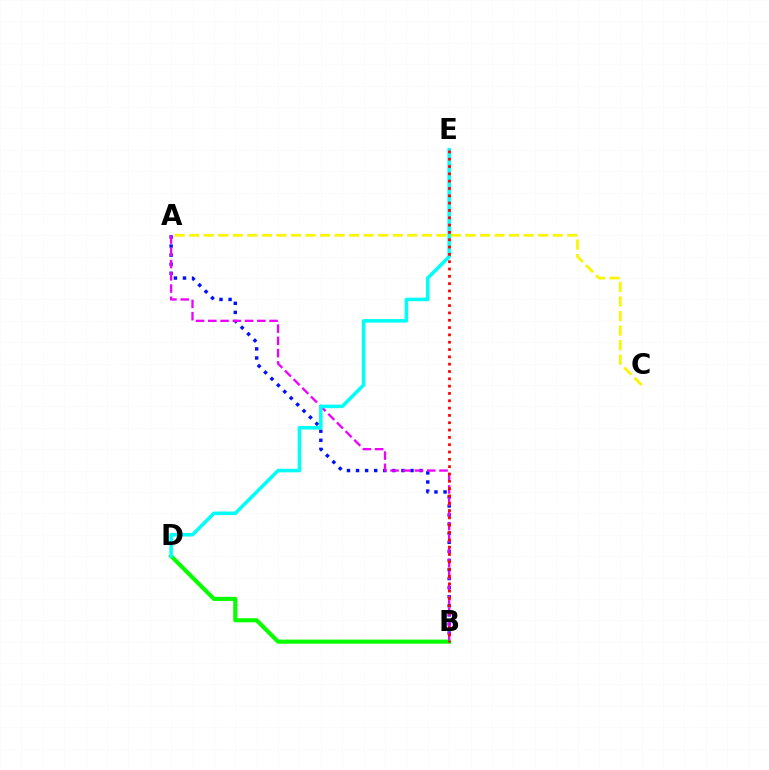{('A', 'B'): [{'color': '#0010ff', 'line_style': 'dotted', 'thickness': 2.47}, {'color': '#ee00ff', 'line_style': 'dashed', 'thickness': 1.66}], ('B', 'D'): [{'color': '#08ff00', 'line_style': 'solid', 'thickness': 2.97}], ('D', 'E'): [{'color': '#00fff6', 'line_style': 'solid', 'thickness': 2.55}], ('B', 'E'): [{'color': '#ff0000', 'line_style': 'dotted', 'thickness': 1.99}], ('A', 'C'): [{'color': '#fcf500', 'line_style': 'dashed', 'thickness': 1.98}]}